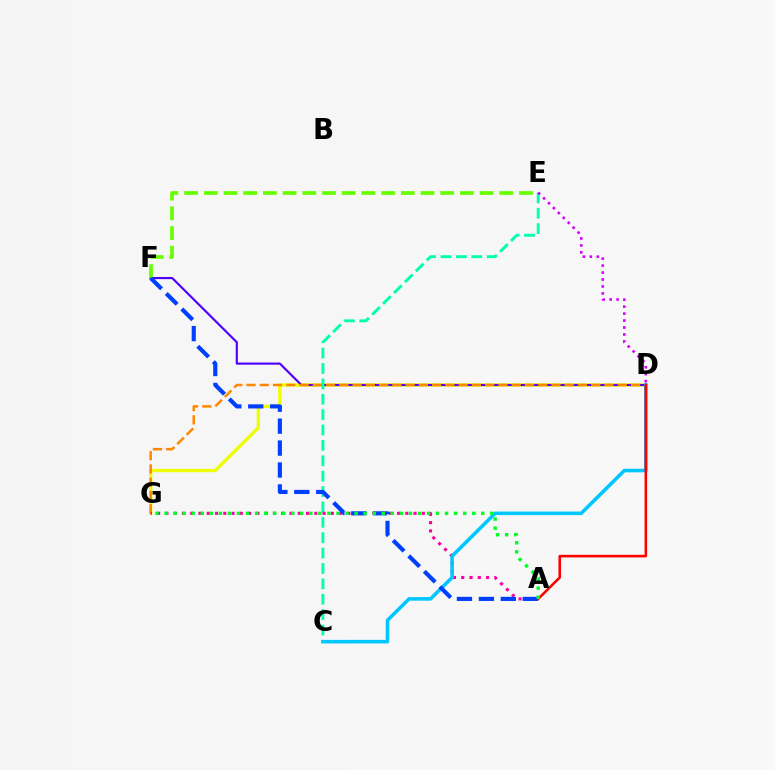{('D', 'G'): [{'color': '#eeff00', 'line_style': 'solid', 'thickness': 2.38}, {'color': '#ff8800', 'line_style': 'dashed', 'thickness': 1.8}], ('D', 'F'): [{'color': '#4f00ff', 'line_style': 'solid', 'thickness': 1.55}], ('C', 'E'): [{'color': '#00ffaf', 'line_style': 'dashed', 'thickness': 2.09}], ('A', 'G'): [{'color': '#ff00a0', 'line_style': 'dotted', 'thickness': 2.25}, {'color': '#00ff27', 'line_style': 'dotted', 'thickness': 2.46}], ('C', 'D'): [{'color': '#00c7ff', 'line_style': 'solid', 'thickness': 2.57}], ('E', 'F'): [{'color': '#66ff00', 'line_style': 'dashed', 'thickness': 2.68}], ('A', 'D'): [{'color': '#ff0000', 'line_style': 'solid', 'thickness': 1.85}], ('D', 'E'): [{'color': '#d600ff', 'line_style': 'dotted', 'thickness': 1.89}], ('A', 'F'): [{'color': '#003fff', 'line_style': 'dashed', 'thickness': 2.98}]}